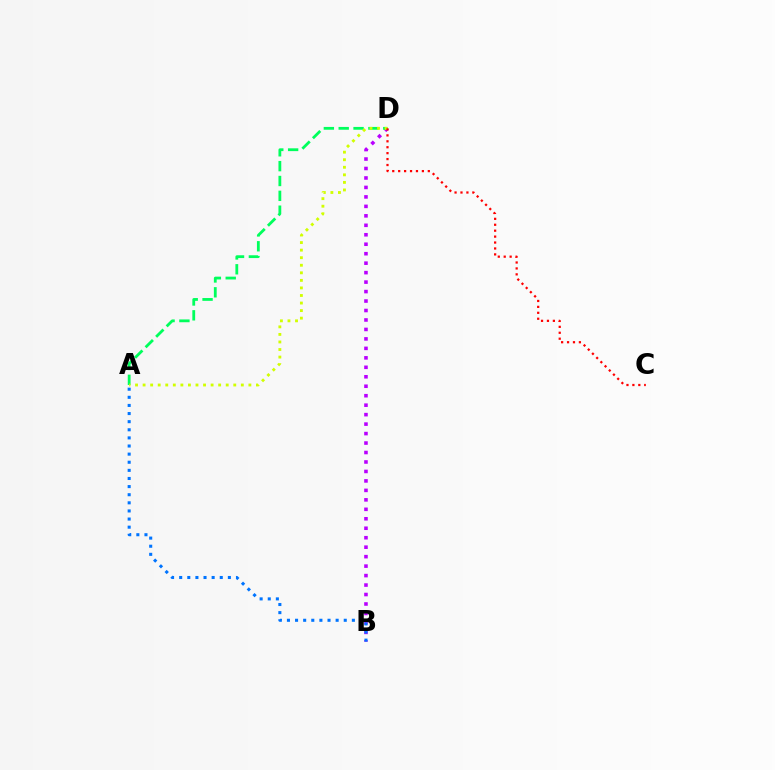{('B', 'D'): [{'color': '#b900ff', 'line_style': 'dotted', 'thickness': 2.57}], ('A', 'D'): [{'color': '#00ff5c', 'line_style': 'dashed', 'thickness': 2.02}, {'color': '#d1ff00', 'line_style': 'dotted', 'thickness': 2.05}], ('A', 'B'): [{'color': '#0074ff', 'line_style': 'dotted', 'thickness': 2.21}], ('C', 'D'): [{'color': '#ff0000', 'line_style': 'dotted', 'thickness': 1.61}]}